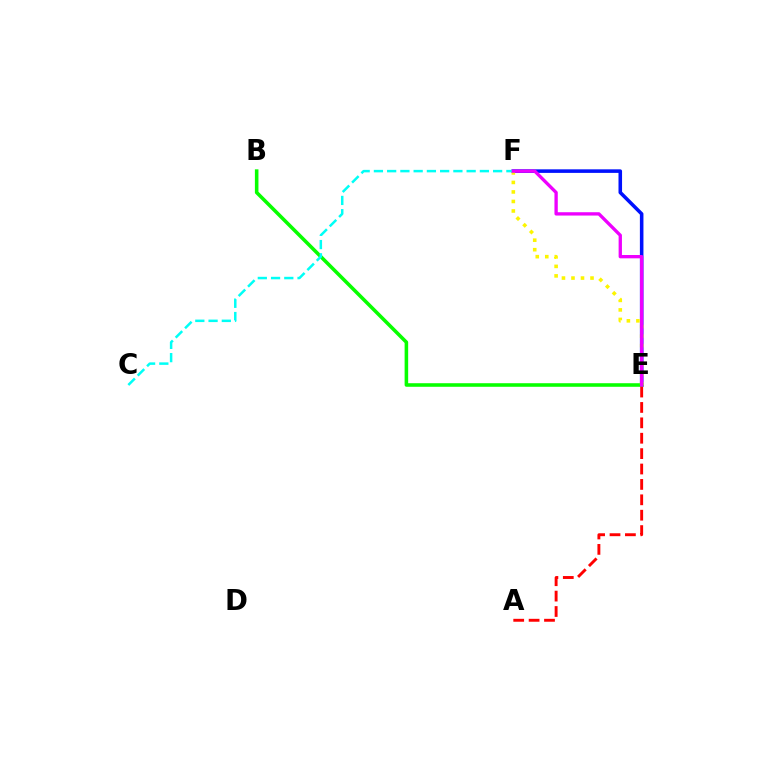{('E', 'F'): [{'color': '#0010ff', 'line_style': 'solid', 'thickness': 2.56}, {'color': '#fcf500', 'line_style': 'dotted', 'thickness': 2.59}, {'color': '#ee00ff', 'line_style': 'solid', 'thickness': 2.39}], ('B', 'E'): [{'color': '#08ff00', 'line_style': 'solid', 'thickness': 2.56}], ('C', 'F'): [{'color': '#00fff6', 'line_style': 'dashed', 'thickness': 1.8}], ('A', 'E'): [{'color': '#ff0000', 'line_style': 'dashed', 'thickness': 2.09}]}